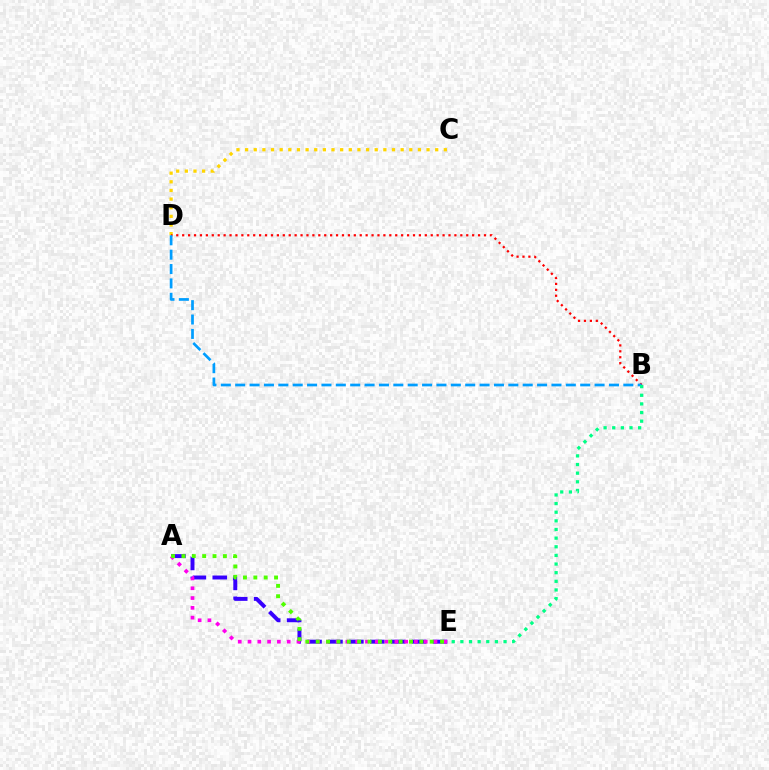{('A', 'E'): [{'color': '#3700ff', 'line_style': 'dashed', 'thickness': 2.84}, {'color': '#ff00ed', 'line_style': 'dotted', 'thickness': 2.66}, {'color': '#4fff00', 'line_style': 'dotted', 'thickness': 2.82}], ('C', 'D'): [{'color': '#ffd500', 'line_style': 'dotted', 'thickness': 2.35}], ('B', 'D'): [{'color': '#ff0000', 'line_style': 'dotted', 'thickness': 1.61}, {'color': '#009eff', 'line_style': 'dashed', 'thickness': 1.95}], ('B', 'E'): [{'color': '#00ff86', 'line_style': 'dotted', 'thickness': 2.35}]}